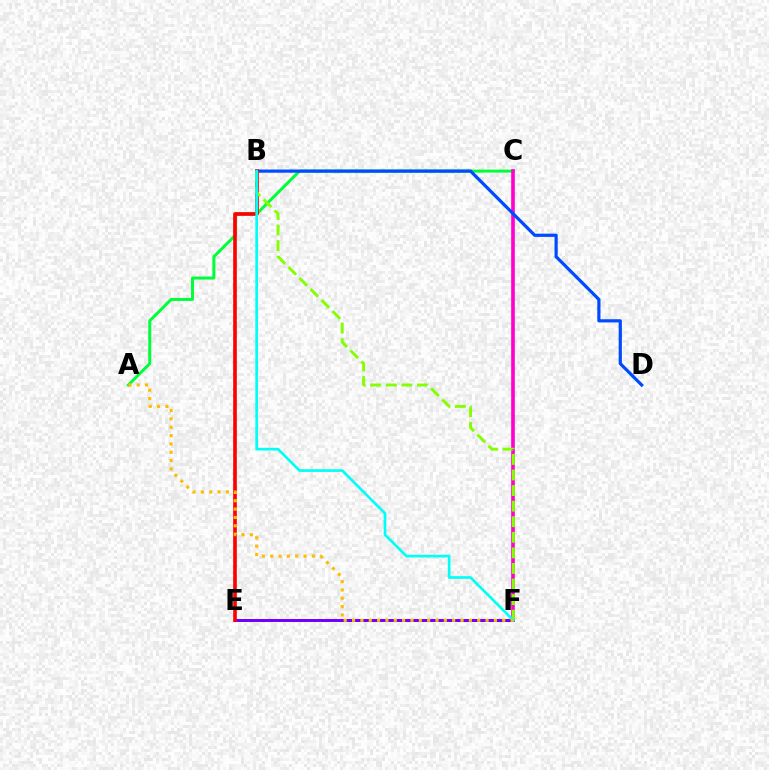{('A', 'C'): [{'color': '#00ff39', 'line_style': 'solid', 'thickness': 2.14}], ('E', 'F'): [{'color': '#7200ff', 'line_style': 'solid', 'thickness': 2.16}], ('C', 'F'): [{'color': '#ff00cf', 'line_style': 'solid', 'thickness': 2.62}], ('B', 'D'): [{'color': '#004bff', 'line_style': 'solid', 'thickness': 2.31}], ('B', 'E'): [{'color': '#ff0000', 'line_style': 'solid', 'thickness': 2.62}], ('B', 'F'): [{'color': '#84ff00', 'line_style': 'dashed', 'thickness': 2.12}, {'color': '#00fff6', 'line_style': 'solid', 'thickness': 1.93}], ('A', 'F'): [{'color': '#ffbd00', 'line_style': 'dotted', 'thickness': 2.27}]}